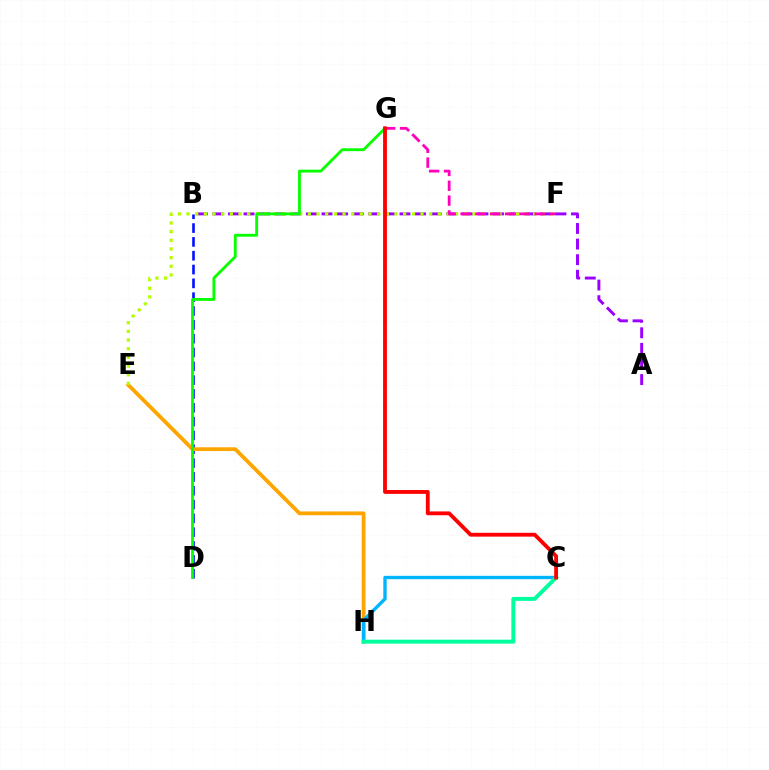{('B', 'D'): [{'color': '#0010ff', 'line_style': 'dashed', 'thickness': 1.88}], ('E', 'H'): [{'color': '#ffa500', 'line_style': 'solid', 'thickness': 2.73}], ('C', 'H'): [{'color': '#00b5ff', 'line_style': 'solid', 'thickness': 2.42}, {'color': '#00ff9d', 'line_style': 'solid', 'thickness': 2.84}], ('A', 'B'): [{'color': '#9b00ff', 'line_style': 'dashed', 'thickness': 2.12}], ('E', 'F'): [{'color': '#b3ff00', 'line_style': 'dotted', 'thickness': 2.35}], ('F', 'G'): [{'color': '#ff00bd', 'line_style': 'dashed', 'thickness': 2.02}], ('D', 'G'): [{'color': '#08ff00', 'line_style': 'solid', 'thickness': 2.04}], ('C', 'G'): [{'color': '#ff0000', 'line_style': 'solid', 'thickness': 2.75}]}